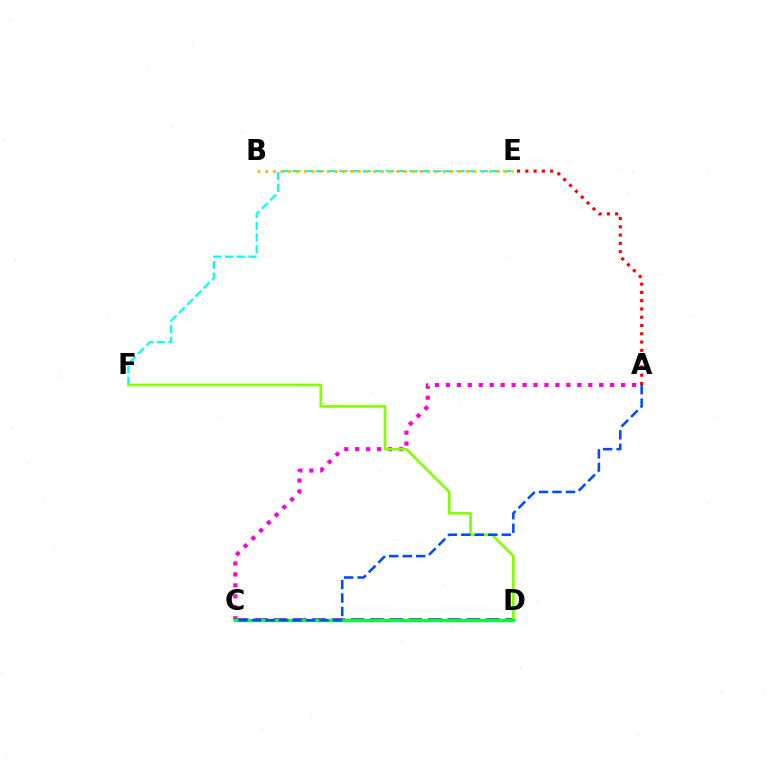{('C', 'D'): [{'color': '#7200ff', 'line_style': 'dashed', 'thickness': 2.62}, {'color': '#00ff39', 'line_style': 'solid', 'thickness': 2.44}], ('E', 'F'): [{'color': '#00fff6', 'line_style': 'dashed', 'thickness': 1.59}], ('A', 'C'): [{'color': '#ff00cf', 'line_style': 'dotted', 'thickness': 2.97}, {'color': '#004bff', 'line_style': 'dashed', 'thickness': 1.83}], ('D', 'F'): [{'color': '#84ff00', 'line_style': 'solid', 'thickness': 1.91}], ('B', 'E'): [{'color': '#ffbd00', 'line_style': 'dotted', 'thickness': 2.1}], ('A', 'E'): [{'color': '#ff0000', 'line_style': 'dotted', 'thickness': 2.25}]}